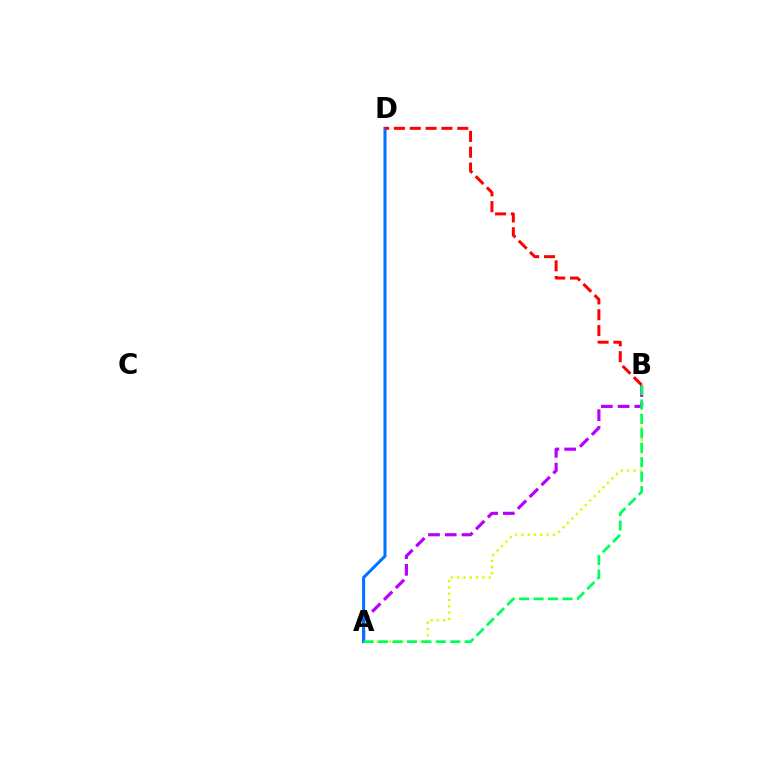{('A', 'B'): [{'color': '#d1ff00', 'line_style': 'dotted', 'thickness': 1.71}, {'color': '#b900ff', 'line_style': 'dashed', 'thickness': 2.27}, {'color': '#00ff5c', 'line_style': 'dashed', 'thickness': 1.96}], ('A', 'D'): [{'color': '#0074ff', 'line_style': 'solid', 'thickness': 2.19}], ('B', 'D'): [{'color': '#ff0000', 'line_style': 'dashed', 'thickness': 2.15}]}